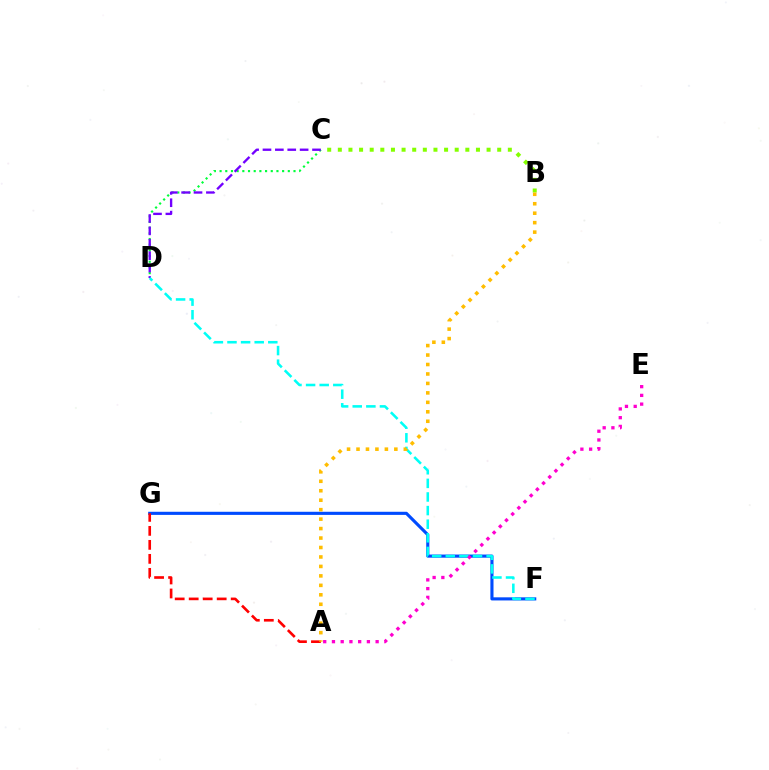{('B', 'C'): [{'color': '#84ff00', 'line_style': 'dotted', 'thickness': 2.89}], ('C', 'D'): [{'color': '#00ff39', 'line_style': 'dotted', 'thickness': 1.54}, {'color': '#7200ff', 'line_style': 'dashed', 'thickness': 1.68}], ('F', 'G'): [{'color': '#004bff', 'line_style': 'solid', 'thickness': 2.25}], ('A', 'G'): [{'color': '#ff0000', 'line_style': 'dashed', 'thickness': 1.9}], ('D', 'F'): [{'color': '#00fff6', 'line_style': 'dashed', 'thickness': 1.85}], ('A', 'E'): [{'color': '#ff00cf', 'line_style': 'dotted', 'thickness': 2.37}], ('A', 'B'): [{'color': '#ffbd00', 'line_style': 'dotted', 'thickness': 2.57}]}